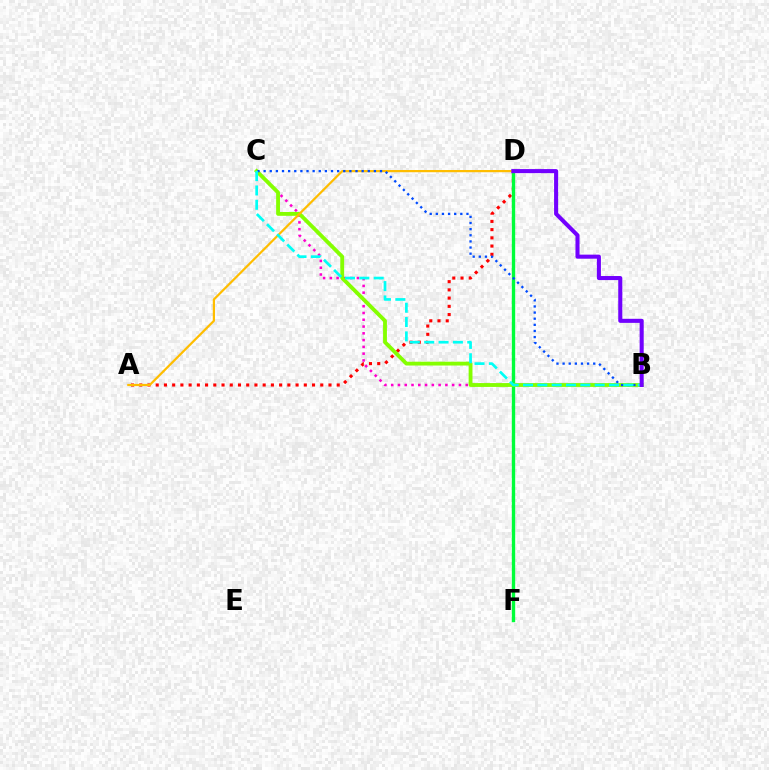{('A', 'D'): [{'color': '#ff0000', 'line_style': 'dotted', 'thickness': 2.24}, {'color': '#ffbd00', 'line_style': 'solid', 'thickness': 1.59}], ('D', 'F'): [{'color': '#00ff39', 'line_style': 'solid', 'thickness': 2.42}], ('B', 'C'): [{'color': '#ff00cf', 'line_style': 'dotted', 'thickness': 1.84}, {'color': '#84ff00', 'line_style': 'solid', 'thickness': 2.76}, {'color': '#004bff', 'line_style': 'dotted', 'thickness': 1.66}, {'color': '#00fff6', 'line_style': 'dashed', 'thickness': 1.95}], ('B', 'D'): [{'color': '#7200ff', 'line_style': 'solid', 'thickness': 2.93}]}